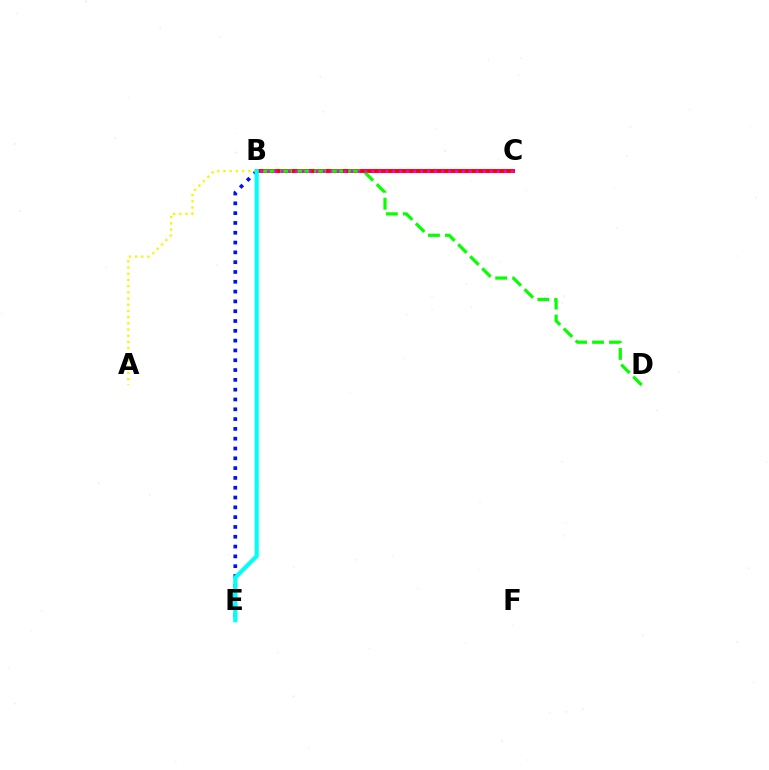{('B', 'E'): [{'color': '#0010ff', 'line_style': 'dotted', 'thickness': 2.66}, {'color': '#00fff6', 'line_style': 'solid', 'thickness': 2.98}], ('B', 'C'): [{'color': '#ff0000', 'line_style': 'solid', 'thickness': 2.82}, {'color': '#ee00ff', 'line_style': 'dotted', 'thickness': 1.89}], ('A', 'B'): [{'color': '#fcf500', 'line_style': 'dotted', 'thickness': 1.69}], ('B', 'D'): [{'color': '#08ff00', 'line_style': 'dashed', 'thickness': 2.31}]}